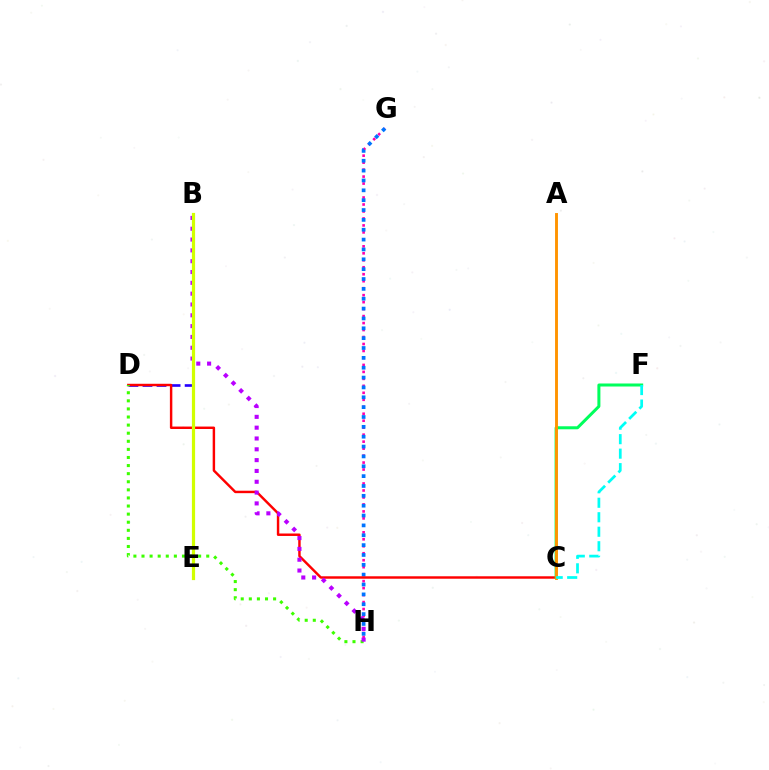{('D', 'E'): [{'color': '#2500ff', 'line_style': 'dashed', 'thickness': 1.91}], ('G', 'H'): [{'color': '#ff00ac', 'line_style': 'dotted', 'thickness': 1.9}, {'color': '#0074ff', 'line_style': 'dotted', 'thickness': 2.68}], ('C', 'D'): [{'color': '#ff0000', 'line_style': 'solid', 'thickness': 1.76}], ('C', 'F'): [{'color': '#00ff5c', 'line_style': 'solid', 'thickness': 2.17}, {'color': '#00fff6', 'line_style': 'dashed', 'thickness': 1.97}], ('D', 'H'): [{'color': '#3dff00', 'line_style': 'dotted', 'thickness': 2.2}], ('B', 'H'): [{'color': '#b900ff', 'line_style': 'dotted', 'thickness': 2.94}], ('A', 'C'): [{'color': '#ff9400', 'line_style': 'solid', 'thickness': 2.09}], ('B', 'E'): [{'color': '#d1ff00', 'line_style': 'solid', 'thickness': 2.31}]}